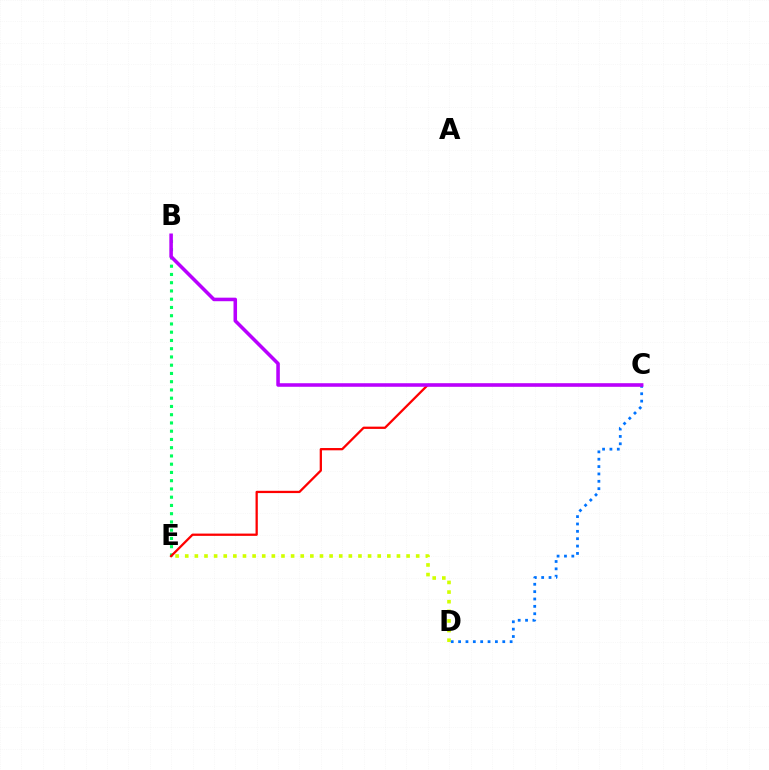{('B', 'E'): [{'color': '#00ff5c', 'line_style': 'dotted', 'thickness': 2.24}], ('D', 'E'): [{'color': '#d1ff00', 'line_style': 'dotted', 'thickness': 2.61}], ('C', 'D'): [{'color': '#0074ff', 'line_style': 'dotted', 'thickness': 2.0}], ('C', 'E'): [{'color': '#ff0000', 'line_style': 'solid', 'thickness': 1.64}], ('B', 'C'): [{'color': '#b900ff', 'line_style': 'solid', 'thickness': 2.55}]}